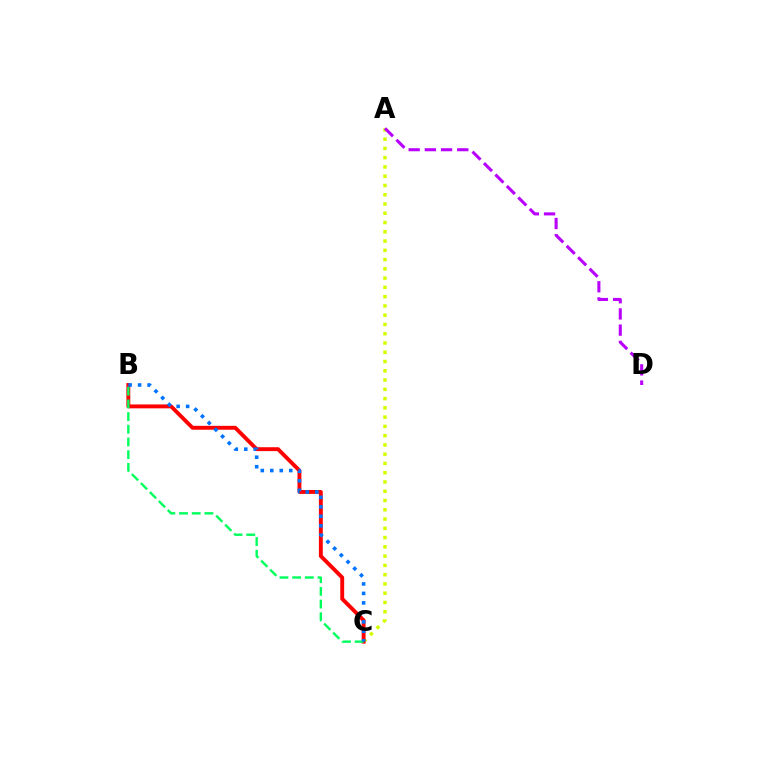{('A', 'C'): [{'color': '#d1ff00', 'line_style': 'dotted', 'thickness': 2.52}], ('B', 'C'): [{'color': '#ff0000', 'line_style': 'solid', 'thickness': 2.8}, {'color': '#00ff5c', 'line_style': 'dashed', 'thickness': 1.72}, {'color': '#0074ff', 'line_style': 'dotted', 'thickness': 2.58}], ('A', 'D'): [{'color': '#b900ff', 'line_style': 'dashed', 'thickness': 2.2}]}